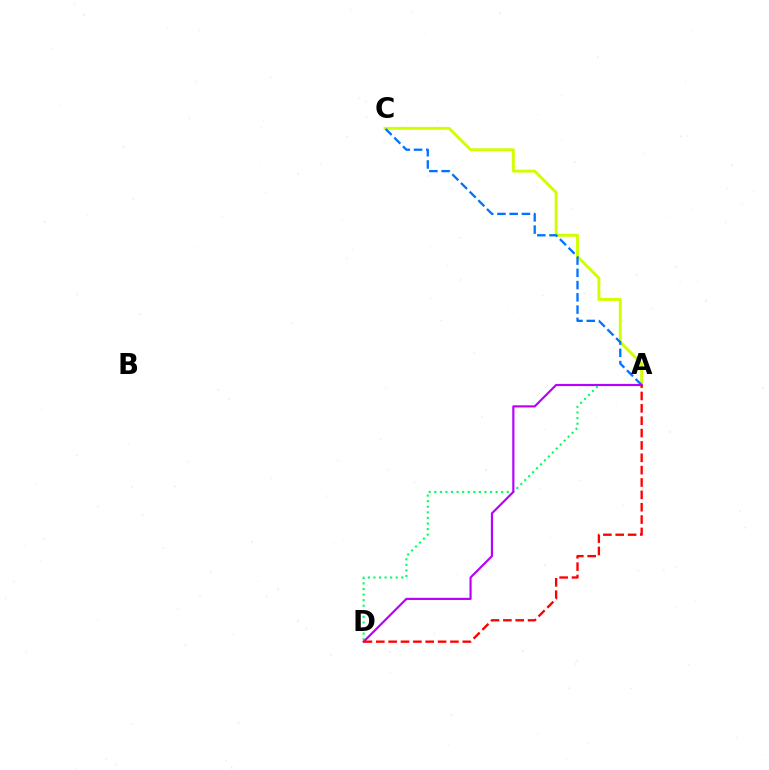{('A', 'C'): [{'color': '#d1ff00', 'line_style': 'solid', 'thickness': 2.11}, {'color': '#0074ff', 'line_style': 'dashed', 'thickness': 1.66}], ('A', 'D'): [{'color': '#00ff5c', 'line_style': 'dotted', 'thickness': 1.52}, {'color': '#b900ff', 'line_style': 'solid', 'thickness': 1.56}, {'color': '#ff0000', 'line_style': 'dashed', 'thickness': 1.68}]}